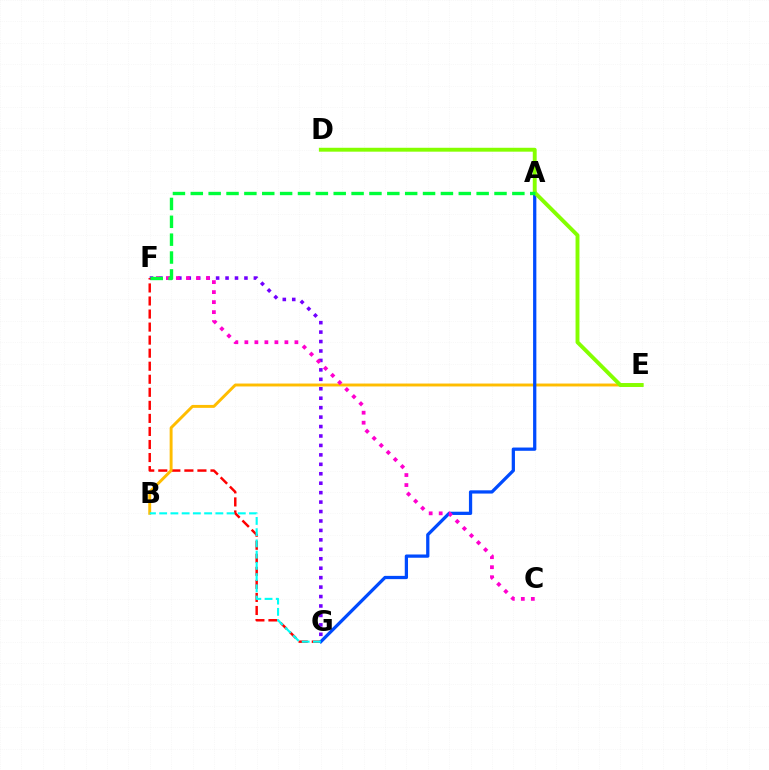{('F', 'G'): [{'color': '#7200ff', 'line_style': 'dotted', 'thickness': 2.57}, {'color': '#ff0000', 'line_style': 'dashed', 'thickness': 1.77}], ('B', 'E'): [{'color': '#ffbd00', 'line_style': 'solid', 'thickness': 2.1}], ('A', 'G'): [{'color': '#004bff', 'line_style': 'solid', 'thickness': 2.34}], ('B', 'G'): [{'color': '#00fff6', 'line_style': 'dashed', 'thickness': 1.53}], ('C', 'F'): [{'color': '#ff00cf', 'line_style': 'dotted', 'thickness': 2.72}], ('D', 'E'): [{'color': '#84ff00', 'line_style': 'solid', 'thickness': 2.81}], ('A', 'F'): [{'color': '#00ff39', 'line_style': 'dashed', 'thickness': 2.43}]}